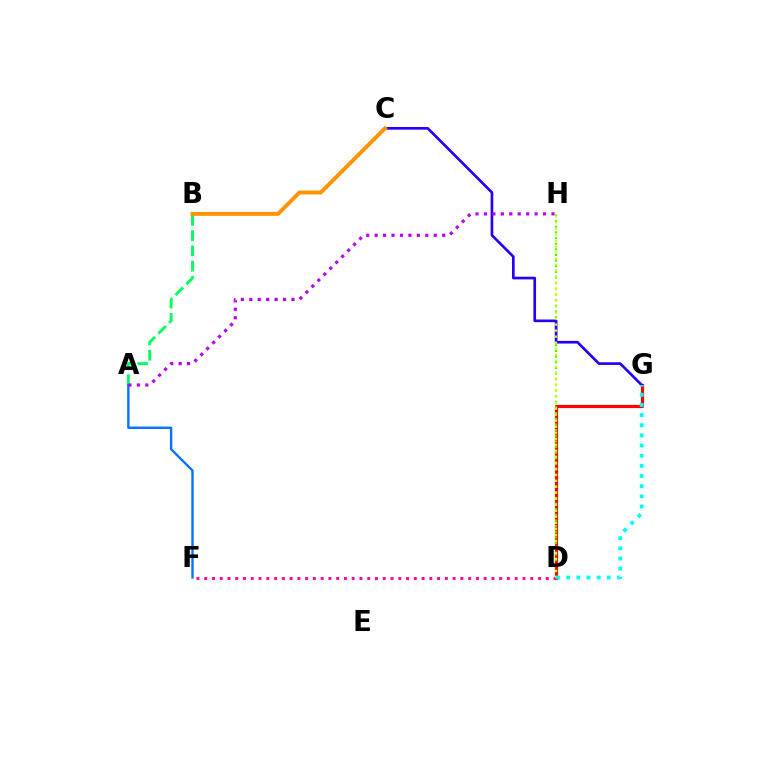{('D', 'G'): [{'color': '#ff0000', 'line_style': 'solid', 'thickness': 2.3}, {'color': '#00fff6', 'line_style': 'dotted', 'thickness': 2.76}], ('D', 'H'): [{'color': '#3dff00', 'line_style': 'dotted', 'thickness': 1.53}, {'color': '#d1ff00', 'line_style': 'dotted', 'thickness': 1.63}], ('A', 'B'): [{'color': '#00ff5c', 'line_style': 'dashed', 'thickness': 2.07}], ('C', 'G'): [{'color': '#2500ff', 'line_style': 'solid', 'thickness': 1.92}], ('A', 'F'): [{'color': '#0074ff', 'line_style': 'solid', 'thickness': 1.71}], ('D', 'F'): [{'color': '#ff00ac', 'line_style': 'dotted', 'thickness': 2.11}], ('B', 'C'): [{'color': '#ff9400', 'line_style': 'solid', 'thickness': 2.84}], ('A', 'H'): [{'color': '#b900ff', 'line_style': 'dotted', 'thickness': 2.29}]}